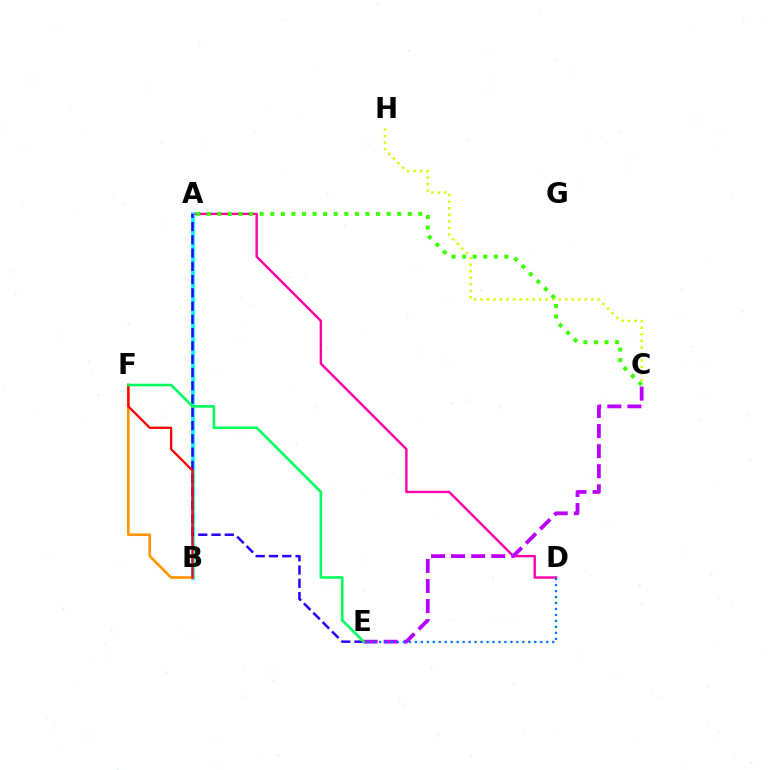{('A', 'D'): [{'color': '#ff00ac', 'line_style': 'solid', 'thickness': 1.73}], ('C', 'H'): [{'color': '#d1ff00', 'line_style': 'dotted', 'thickness': 1.77}], ('A', 'B'): [{'color': '#00fff6', 'line_style': 'solid', 'thickness': 2.62}], ('A', 'C'): [{'color': '#3dff00', 'line_style': 'dotted', 'thickness': 2.87}], ('A', 'E'): [{'color': '#2500ff', 'line_style': 'dashed', 'thickness': 1.8}], ('C', 'E'): [{'color': '#b900ff', 'line_style': 'dashed', 'thickness': 2.73}], ('B', 'F'): [{'color': '#ff9400', 'line_style': 'solid', 'thickness': 1.89}, {'color': '#ff0000', 'line_style': 'solid', 'thickness': 1.65}], ('D', 'E'): [{'color': '#0074ff', 'line_style': 'dotted', 'thickness': 1.62}], ('E', 'F'): [{'color': '#00ff5c', 'line_style': 'solid', 'thickness': 1.89}]}